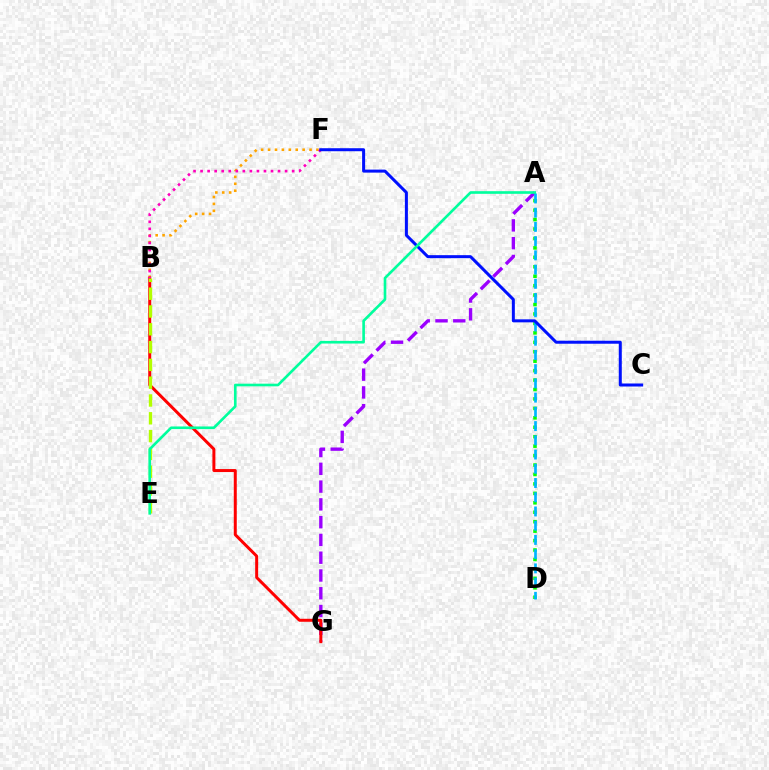{('A', 'G'): [{'color': '#9b00ff', 'line_style': 'dashed', 'thickness': 2.41}], ('B', 'F'): [{'color': '#ffa500', 'line_style': 'dotted', 'thickness': 1.88}, {'color': '#ff00bd', 'line_style': 'dotted', 'thickness': 1.91}], ('A', 'D'): [{'color': '#08ff00', 'line_style': 'dotted', 'thickness': 2.57}, {'color': '#00b5ff', 'line_style': 'dashed', 'thickness': 1.93}], ('B', 'G'): [{'color': '#ff0000', 'line_style': 'solid', 'thickness': 2.15}], ('B', 'E'): [{'color': '#b3ff00', 'line_style': 'dashed', 'thickness': 2.42}], ('C', 'F'): [{'color': '#0010ff', 'line_style': 'solid', 'thickness': 2.17}], ('A', 'E'): [{'color': '#00ff9d', 'line_style': 'solid', 'thickness': 1.9}]}